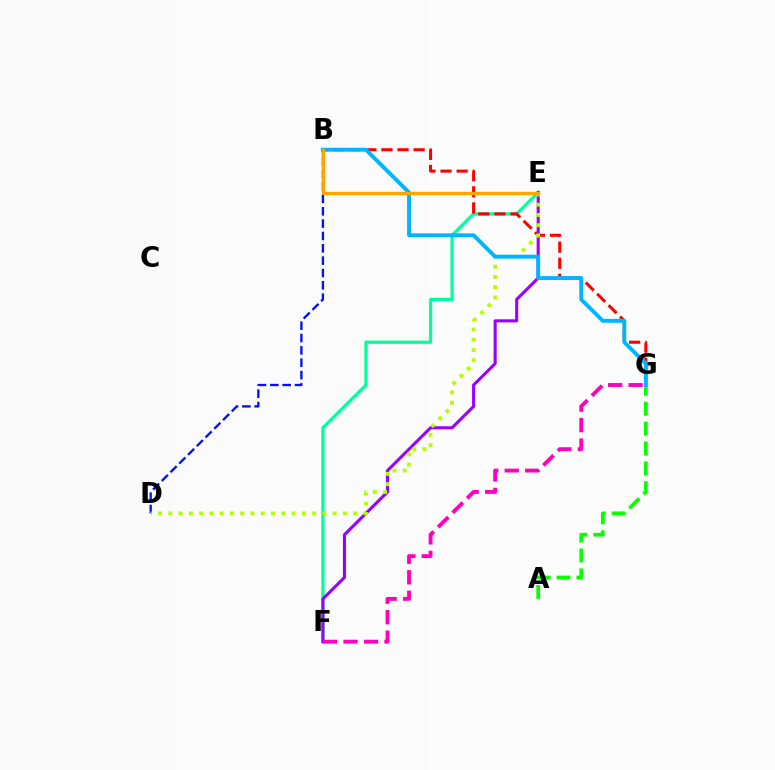{('B', 'D'): [{'color': '#0010ff', 'line_style': 'dashed', 'thickness': 1.68}], ('E', 'F'): [{'color': '#00ff9d', 'line_style': 'solid', 'thickness': 2.32}, {'color': '#9b00ff', 'line_style': 'solid', 'thickness': 2.22}], ('A', 'G'): [{'color': '#08ff00', 'line_style': 'dashed', 'thickness': 2.7}], ('B', 'G'): [{'color': '#ff0000', 'line_style': 'dashed', 'thickness': 2.19}, {'color': '#00b5ff', 'line_style': 'solid', 'thickness': 2.8}], ('D', 'E'): [{'color': '#b3ff00', 'line_style': 'dotted', 'thickness': 2.79}], ('B', 'E'): [{'color': '#ffa500', 'line_style': 'solid', 'thickness': 2.4}], ('F', 'G'): [{'color': '#ff00bd', 'line_style': 'dashed', 'thickness': 2.78}]}